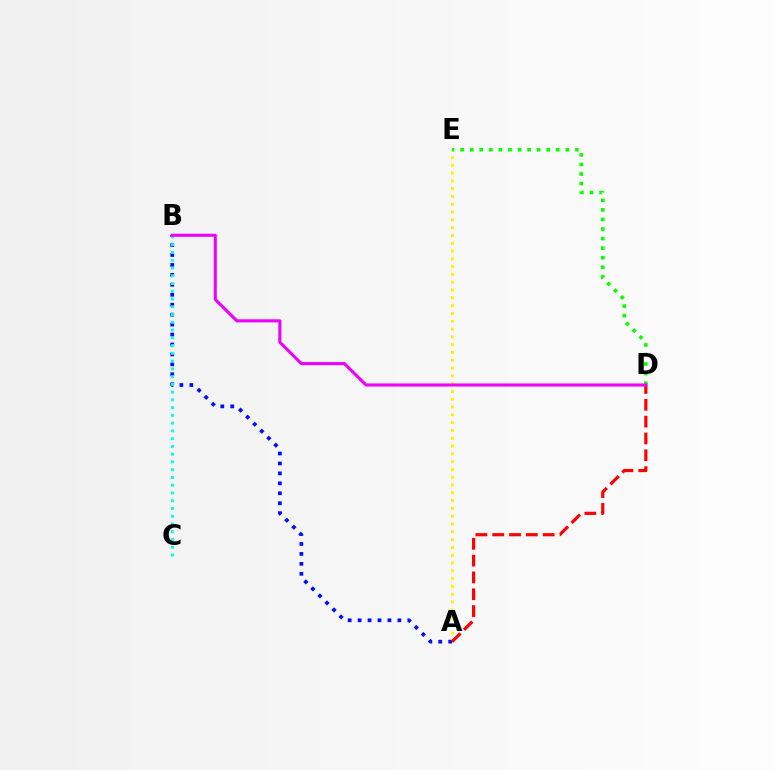{('A', 'E'): [{'color': '#fcf500', 'line_style': 'dotted', 'thickness': 2.12}], ('A', 'B'): [{'color': '#0010ff', 'line_style': 'dotted', 'thickness': 2.7}], ('D', 'E'): [{'color': '#08ff00', 'line_style': 'dotted', 'thickness': 2.6}], ('B', 'C'): [{'color': '#00fff6', 'line_style': 'dotted', 'thickness': 2.11}], ('A', 'D'): [{'color': '#ff0000', 'line_style': 'dashed', 'thickness': 2.29}], ('B', 'D'): [{'color': '#ee00ff', 'line_style': 'solid', 'thickness': 2.22}]}